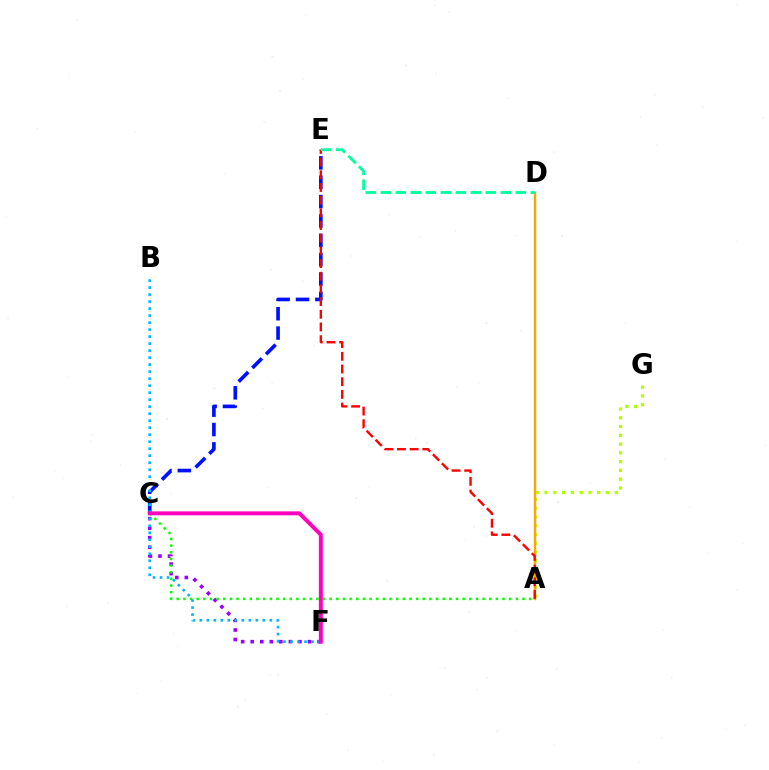{('C', 'F'): [{'color': '#9b00ff', 'line_style': 'dotted', 'thickness': 2.59}, {'color': '#ff00bd', 'line_style': 'solid', 'thickness': 2.83}], ('A', 'G'): [{'color': '#b3ff00', 'line_style': 'dotted', 'thickness': 2.38}], ('A', 'D'): [{'color': '#ffa500', 'line_style': 'solid', 'thickness': 1.71}], ('A', 'C'): [{'color': '#08ff00', 'line_style': 'dotted', 'thickness': 1.81}], ('C', 'E'): [{'color': '#0010ff', 'line_style': 'dashed', 'thickness': 2.63}], ('A', 'E'): [{'color': '#ff0000', 'line_style': 'dashed', 'thickness': 1.72}], ('B', 'F'): [{'color': '#00b5ff', 'line_style': 'dotted', 'thickness': 1.9}], ('D', 'E'): [{'color': '#00ff9d', 'line_style': 'dashed', 'thickness': 2.04}]}